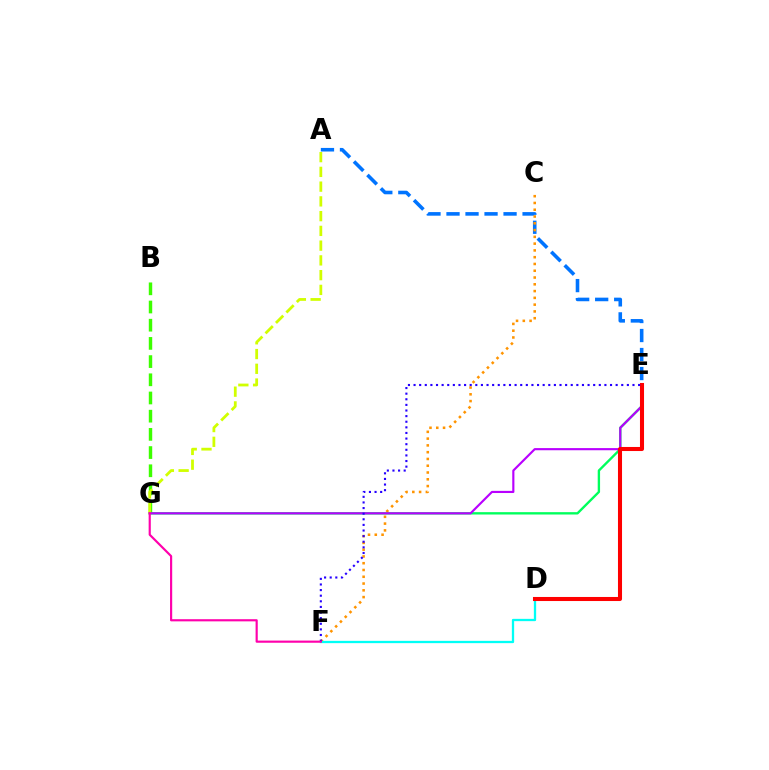{('A', 'E'): [{'color': '#0074ff', 'line_style': 'dashed', 'thickness': 2.58}], ('C', 'F'): [{'color': '#ff9400', 'line_style': 'dotted', 'thickness': 1.84}], ('D', 'F'): [{'color': '#00fff6', 'line_style': 'solid', 'thickness': 1.65}], ('E', 'G'): [{'color': '#00ff5c', 'line_style': 'solid', 'thickness': 1.7}, {'color': '#b900ff', 'line_style': 'solid', 'thickness': 1.55}], ('B', 'G'): [{'color': '#3dff00', 'line_style': 'dashed', 'thickness': 2.47}], ('A', 'G'): [{'color': '#d1ff00', 'line_style': 'dashed', 'thickness': 2.0}], ('D', 'E'): [{'color': '#ff0000', 'line_style': 'solid', 'thickness': 2.92}], ('E', 'F'): [{'color': '#2500ff', 'line_style': 'dotted', 'thickness': 1.53}], ('F', 'G'): [{'color': '#ff00ac', 'line_style': 'solid', 'thickness': 1.56}]}